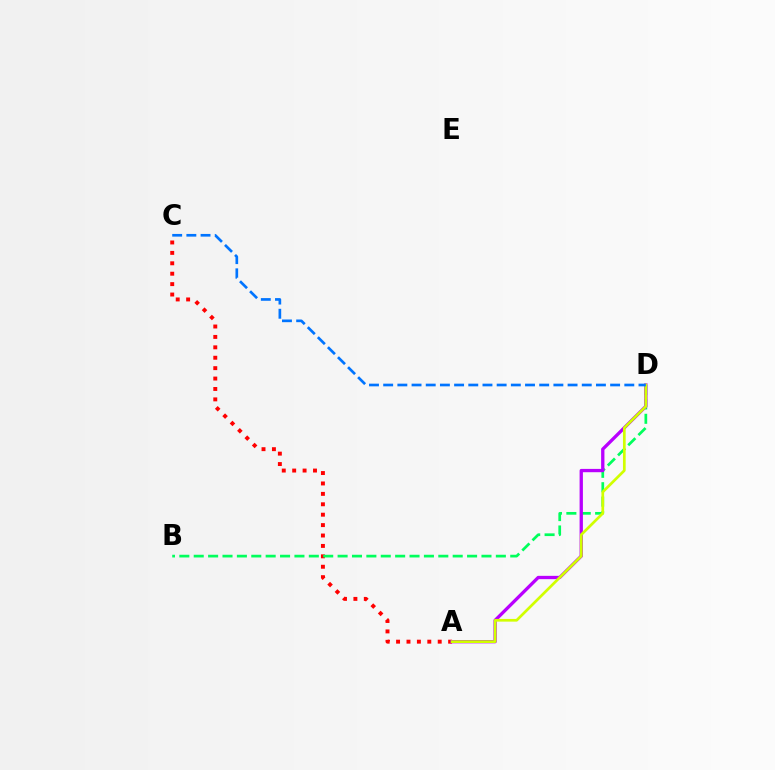{('A', 'C'): [{'color': '#ff0000', 'line_style': 'dotted', 'thickness': 2.83}], ('B', 'D'): [{'color': '#00ff5c', 'line_style': 'dashed', 'thickness': 1.95}], ('A', 'D'): [{'color': '#b900ff', 'line_style': 'solid', 'thickness': 2.38}, {'color': '#d1ff00', 'line_style': 'solid', 'thickness': 1.94}], ('C', 'D'): [{'color': '#0074ff', 'line_style': 'dashed', 'thickness': 1.93}]}